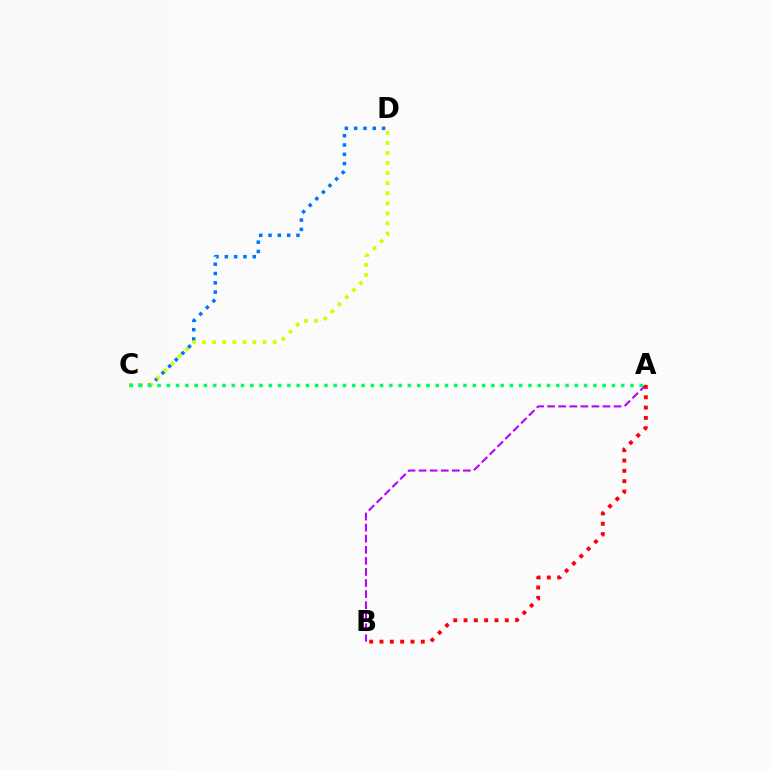{('C', 'D'): [{'color': '#0074ff', 'line_style': 'dotted', 'thickness': 2.53}, {'color': '#d1ff00', 'line_style': 'dotted', 'thickness': 2.74}], ('A', 'B'): [{'color': '#b900ff', 'line_style': 'dashed', 'thickness': 1.5}, {'color': '#ff0000', 'line_style': 'dotted', 'thickness': 2.8}], ('A', 'C'): [{'color': '#00ff5c', 'line_style': 'dotted', 'thickness': 2.52}]}